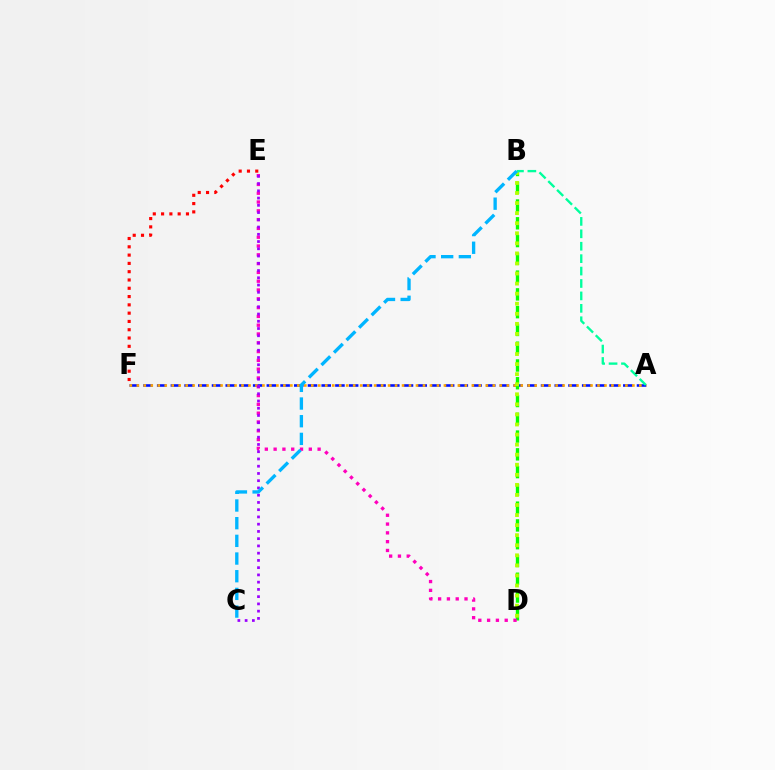{('A', 'F'): [{'color': '#0010ff', 'line_style': 'dashed', 'thickness': 1.86}, {'color': '#ffa500', 'line_style': 'dotted', 'thickness': 1.9}], ('B', 'D'): [{'color': '#08ff00', 'line_style': 'dashed', 'thickness': 2.41}, {'color': '#b3ff00', 'line_style': 'dotted', 'thickness': 2.73}], ('D', 'E'): [{'color': '#ff00bd', 'line_style': 'dotted', 'thickness': 2.39}], ('E', 'F'): [{'color': '#ff0000', 'line_style': 'dotted', 'thickness': 2.25}], ('C', 'E'): [{'color': '#9b00ff', 'line_style': 'dotted', 'thickness': 1.97}], ('A', 'B'): [{'color': '#00ff9d', 'line_style': 'dashed', 'thickness': 1.69}], ('B', 'C'): [{'color': '#00b5ff', 'line_style': 'dashed', 'thickness': 2.4}]}